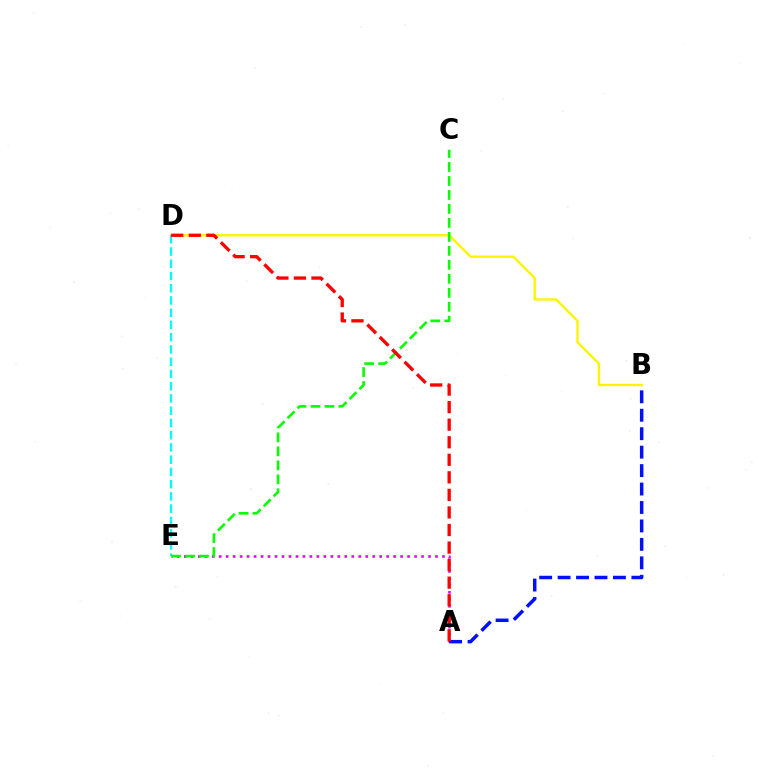{('B', 'D'): [{'color': '#fcf500', 'line_style': 'solid', 'thickness': 1.72}], ('A', 'E'): [{'color': '#ee00ff', 'line_style': 'dotted', 'thickness': 1.9}], ('D', 'E'): [{'color': '#00fff6', 'line_style': 'dashed', 'thickness': 1.66}], ('A', 'B'): [{'color': '#0010ff', 'line_style': 'dashed', 'thickness': 2.51}], ('C', 'E'): [{'color': '#08ff00', 'line_style': 'dashed', 'thickness': 1.9}], ('A', 'D'): [{'color': '#ff0000', 'line_style': 'dashed', 'thickness': 2.38}]}